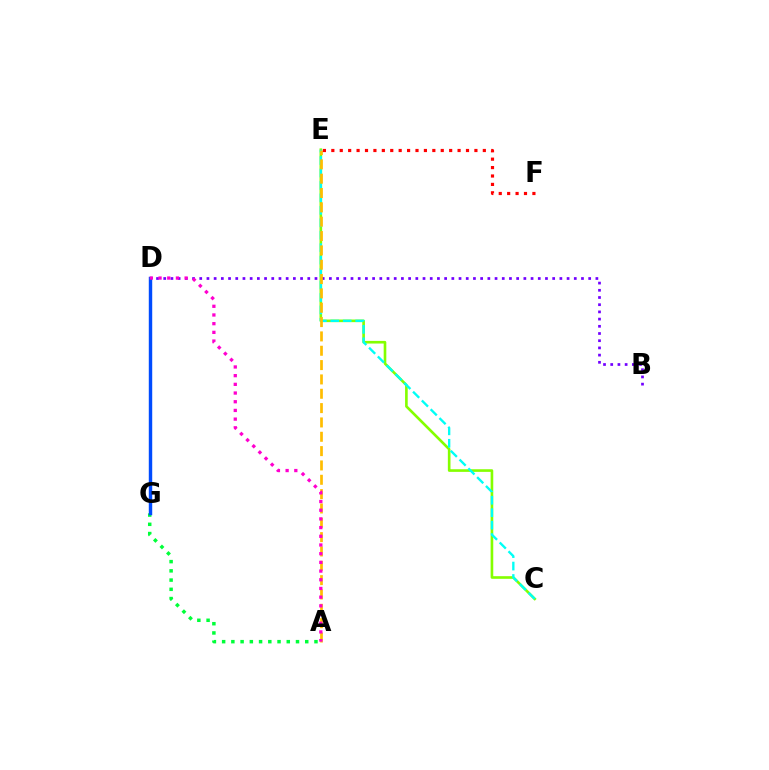{('A', 'G'): [{'color': '#00ff39', 'line_style': 'dotted', 'thickness': 2.51}], ('C', 'E'): [{'color': '#84ff00', 'line_style': 'solid', 'thickness': 1.9}, {'color': '#00fff6', 'line_style': 'dashed', 'thickness': 1.69}], ('B', 'D'): [{'color': '#7200ff', 'line_style': 'dotted', 'thickness': 1.96}], ('A', 'E'): [{'color': '#ffbd00', 'line_style': 'dashed', 'thickness': 1.95}], ('D', 'G'): [{'color': '#004bff', 'line_style': 'solid', 'thickness': 2.47}], ('E', 'F'): [{'color': '#ff0000', 'line_style': 'dotted', 'thickness': 2.29}], ('A', 'D'): [{'color': '#ff00cf', 'line_style': 'dotted', 'thickness': 2.36}]}